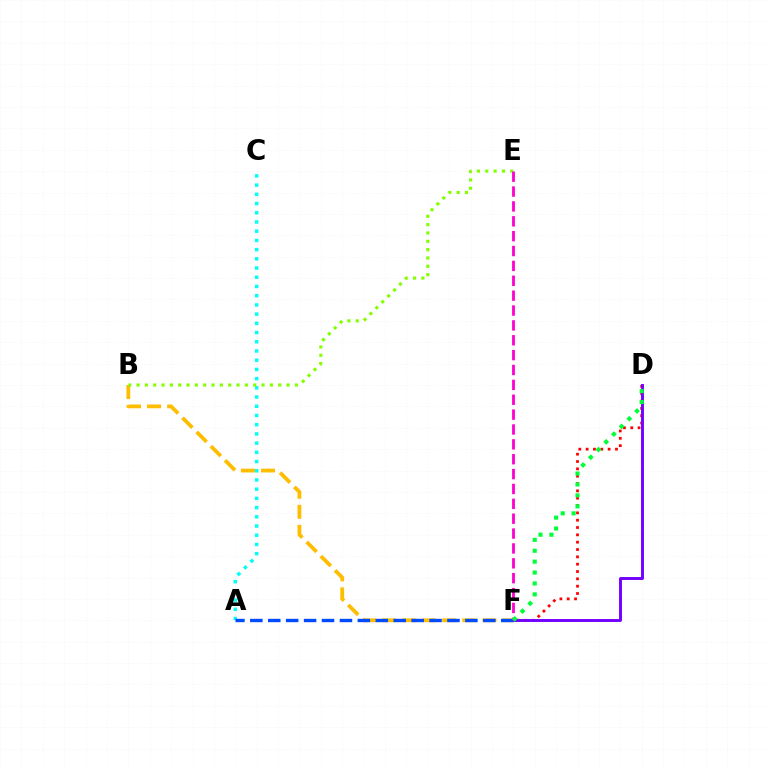{('B', 'F'): [{'color': '#ffbd00', 'line_style': 'dashed', 'thickness': 2.73}], ('D', 'F'): [{'color': '#ff0000', 'line_style': 'dotted', 'thickness': 1.99}, {'color': '#7200ff', 'line_style': 'solid', 'thickness': 2.1}, {'color': '#00ff39', 'line_style': 'dotted', 'thickness': 2.96}], ('A', 'C'): [{'color': '#00fff6', 'line_style': 'dotted', 'thickness': 2.5}], ('A', 'F'): [{'color': '#004bff', 'line_style': 'dashed', 'thickness': 2.43}], ('B', 'E'): [{'color': '#84ff00', 'line_style': 'dotted', 'thickness': 2.26}], ('E', 'F'): [{'color': '#ff00cf', 'line_style': 'dashed', 'thickness': 2.02}]}